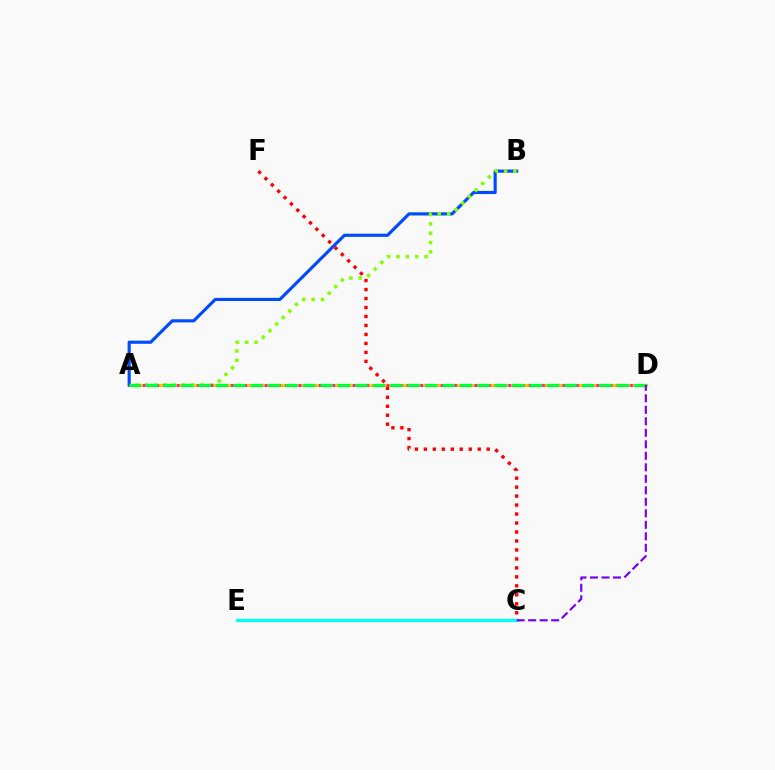{('A', 'D'): [{'color': '#ffbd00', 'line_style': 'solid', 'thickness': 2.24}, {'color': '#ff00cf', 'line_style': 'dotted', 'thickness': 1.84}, {'color': '#00ff39', 'line_style': 'dashed', 'thickness': 2.37}], ('A', 'B'): [{'color': '#004bff', 'line_style': 'solid', 'thickness': 2.26}, {'color': '#84ff00', 'line_style': 'dotted', 'thickness': 2.53}], ('C', 'F'): [{'color': '#ff0000', 'line_style': 'dotted', 'thickness': 2.44}], ('C', 'E'): [{'color': '#00fff6', 'line_style': 'solid', 'thickness': 2.33}], ('C', 'D'): [{'color': '#7200ff', 'line_style': 'dashed', 'thickness': 1.56}]}